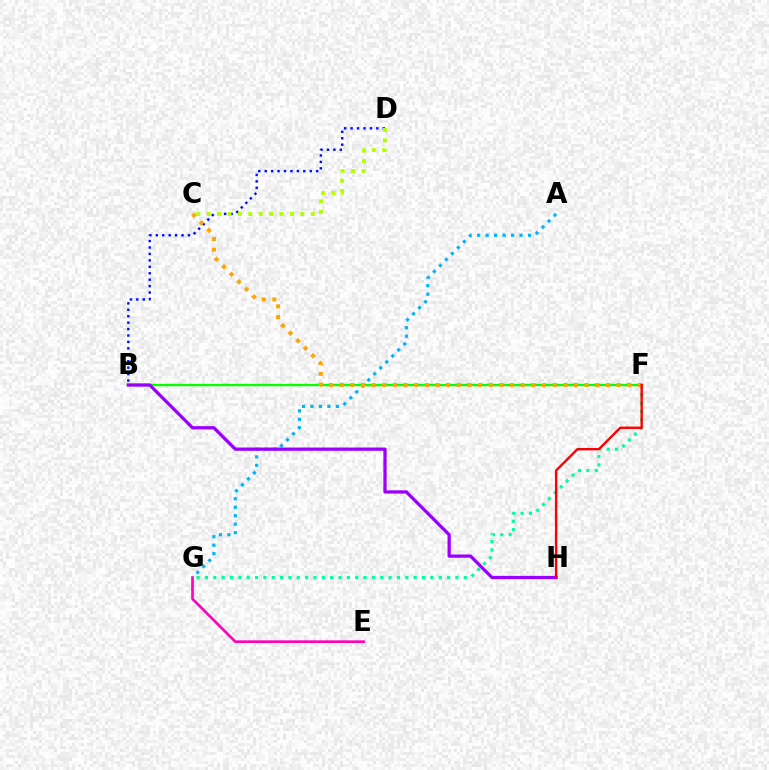{('E', 'G'): [{'color': '#ff00bd', 'line_style': 'solid', 'thickness': 1.9}], ('A', 'G'): [{'color': '#00b5ff', 'line_style': 'dotted', 'thickness': 2.3}], ('B', 'F'): [{'color': '#08ff00', 'line_style': 'solid', 'thickness': 1.7}], ('B', 'H'): [{'color': '#9b00ff', 'line_style': 'solid', 'thickness': 2.35}], ('B', 'D'): [{'color': '#0010ff', 'line_style': 'dotted', 'thickness': 1.75}], ('C', 'D'): [{'color': '#b3ff00', 'line_style': 'dotted', 'thickness': 2.83}], ('F', 'G'): [{'color': '#00ff9d', 'line_style': 'dotted', 'thickness': 2.27}], ('C', 'F'): [{'color': '#ffa500', 'line_style': 'dotted', 'thickness': 2.89}], ('F', 'H'): [{'color': '#ff0000', 'line_style': 'solid', 'thickness': 1.71}]}